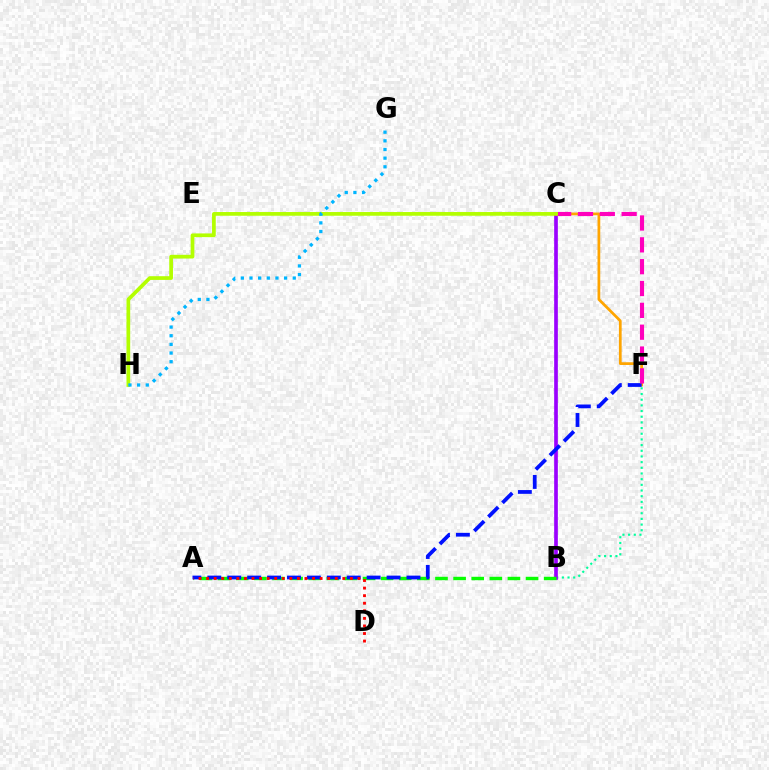{('B', 'F'): [{'color': '#00ff9d', 'line_style': 'dotted', 'thickness': 1.54}], ('B', 'C'): [{'color': '#9b00ff', 'line_style': 'solid', 'thickness': 2.65}], ('C', 'F'): [{'color': '#ffa500', 'line_style': 'solid', 'thickness': 1.97}, {'color': '#ff00bd', 'line_style': 'dashed', 'thickness': 2.97}], ('A', 'B'): [{'color': '#08ff00', 'line_style': 'dashed', 'thickness': 2.46}], ('A', 'F'): [{'color': '#0010ff', 'line_style': 'dashed', 'thickness': 2.71}], ('C', 'H'): [{'color': '#b3ff00', 'line_style': 'solid', 'thickness': 2.68}], ('A', 'D'): [{'color': '#ff0000', 'line_style': 'dotted', 'thickness': 2.06}], ('G', 'H'): [{'color': '#00b5ff', 'line_style': 'dotted', 'thickness': 2.35}]}